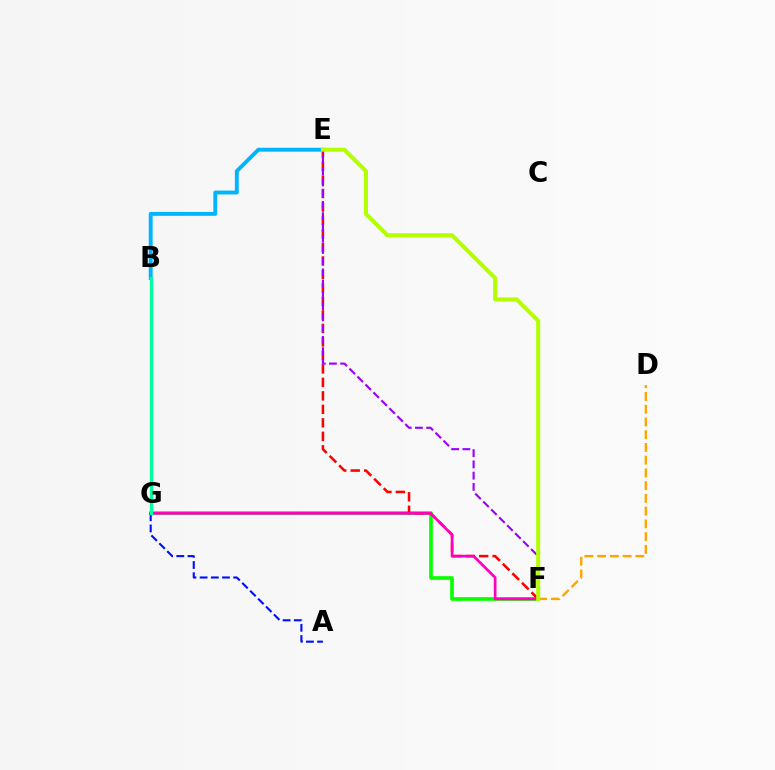{('D', 'F'): [{'color': '#ffa500', 'line_style': 'dashed', 'thickness': 1.73}], ('B', 'E'): [{'color': '#00b5ff', 'line_style': 'solid', 'thickness': 2.8}], ('F', 'G'): [{'color': '#08ff00', 'line_style': 'solid', 'thickness': 2.63}, {'color': '#ff00bd', 'line_style': 'solid', 'thickness': 1.94}], ('E', 'F'): [{'color': '#ff0000', 'line_style': 'dashed', 'thickness': 1.83}, {'color': '#9b00ff', 'line_style': 'dashed', 'thickness': 1.53}, {'color': '#b3ff00', 'line_style': 'solid', 'thickness': 2.92}], ('A', 'G'): [{'color': '#0010ff', 'line_style': 'dashed', 'thickness': 1.52}], ('B', 'G'): [{'color': '#00ff9d', 'line_style': 'solid', 'thickness': 2.35}]}